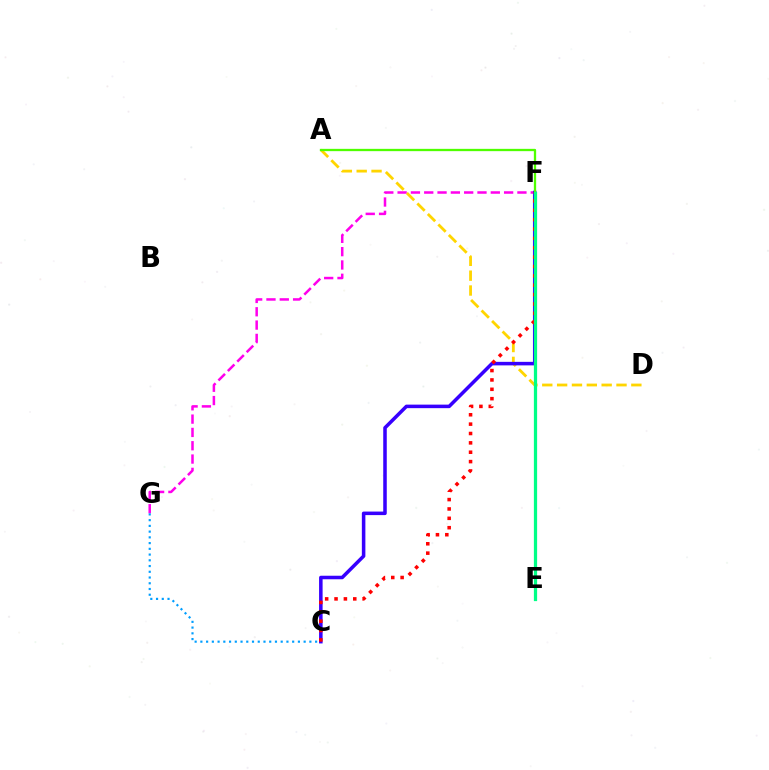{('F', 'G'): [{'color': '#ff00ed', 'line_style': 'dashed', 'thickness': 1.81}], ('A', 'D'): [{'color': '#ffd500', 'line_style': 'dashed', 'thickness': 2.02}], ('C', 'G'): [{'color': '#009eff', 'line_style': 'dotted', 'thickness': 1.56}], ('C', 'F'): [{'color': '#3700ff', 'line_style': 'solid', 'thickness': 2.54}, {'color': '#ff0000', 'line_style': 'dotted', 'thickness': 2.55}], ('A', 'F'): [{'color': '#4fff00', 'line_style': 'solid', 'thickness': 1.66}], ('E', 'F'): [{'color': '#00ff86', 'line_style': 'solid', 'thickness': 2.33}]}